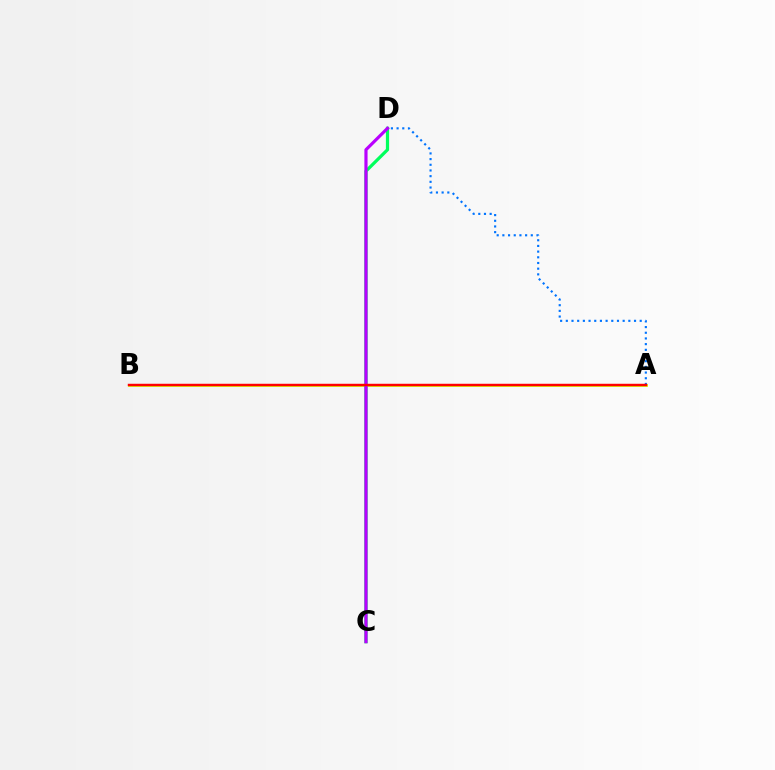{('A', 'B'): [{'color': '#d1ff00', 'line_style': 'solid', 'thickness': 2.01}, {'color': '#ff0000', 'line_style': 'solid', 'thickness': 1.76}], ('C', 'D'): [{'color': '#00ff5c', 'line_style': 'solid', 'thickness': 2.32}, {'color': '#b900ff', 'line_style': 'solid', 'thickness': 2.28}], ('A', 'D'): [{'color': '#0074ff', 'line_style': 'dotted', 'thickness': 1.54}]}